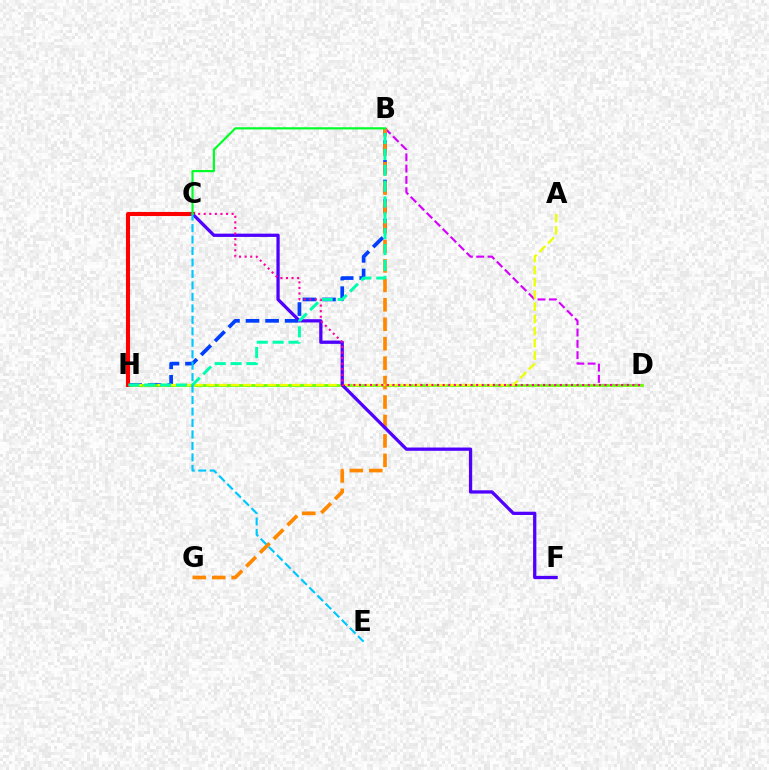{('B', 'H'): [{'color': '#003fff', 'line_style': 'dashed', 'thickness': 2.66}, {'color': '#00ffaf', 'line_style': 'dashed', 'thickness': 2.15}], ('B', 'D'): [{'color': '#d600ff', 'line_style': 'dashed', 'thickness': 1.53}], ('D', 'H'): [{'color': '#66ff00', 'line_style': 'solid', 'thickness': 1.96}], ('B', 'G'): [{'color': '#ff8800', 'line_style': 'dashed', 'thickness': 2.64}], ('A', 'H'): [{'color': '#eeff00', 'line_style': 'dashed', 'thickness': 1.65}], ('C', 'H'): [{'color': '#ff0000', 'line_style': 'solid', 'thickness': 2.93}], ('C', 'F'): [{'color': '#4f00ff', 'line_style': 'solid', 'thickness': 2.36}], ('C', 'D'): [{'color': '#ff00a0', 'line_style': 'dotted', 'thickness': 1.52}], ('C', 'E'): [{'color': '#00c7ff', 'line_style': 'dashed', 'thickness': 1.56}], ('B', 'C'): [{'color': '#00ff27', 'line_style': 'solid', 'thickness': 1.57}]}